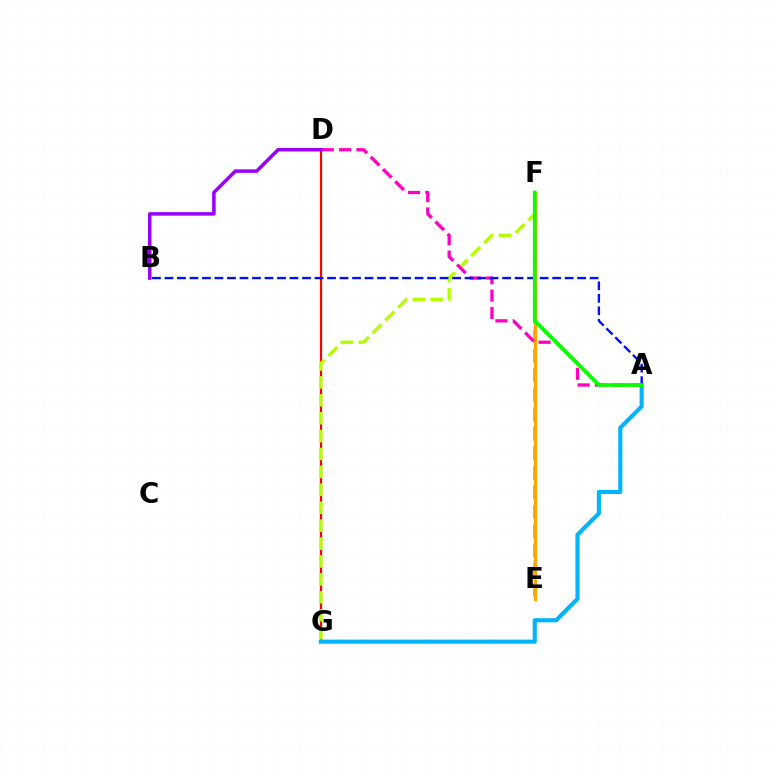{('D', 'G'): [{'color': '#ff0000', 'line_style': 'solid', 'thickness': 1.62}], ('E', 'F'): [{'color': '#00ff9d', 'line_style': 'dashed', 'thickness': 2.65}, {'color': '#ffa500', 'line_style': 'solid', 'thickness': 2.35}], ('A', 'G'): [{'color': '#00b5ff', 'line_style': 'solid', 'thickness': 2.97}], ('F', 'G'): [{'color': '#b3ff00', 'line_style': 'dashed', 'thickness': 2.43}], ('A', 'D'): [{'color': '#ff00bd', 'line_style': 'dashed', 'thickness': 2.35}], ('A', 'B'): [{'color': '#0010ff', 'line_style': 'dashed', 'thickness': 1.7}], ('A', 'F'): [{'color': '#08ff00', 'line_style': 'solid', 'thickness': 2.65}], ('B', 'D'): [{'color': '#9b00ff', 'line_style': 'solid', 'thickness': 2.53}]}